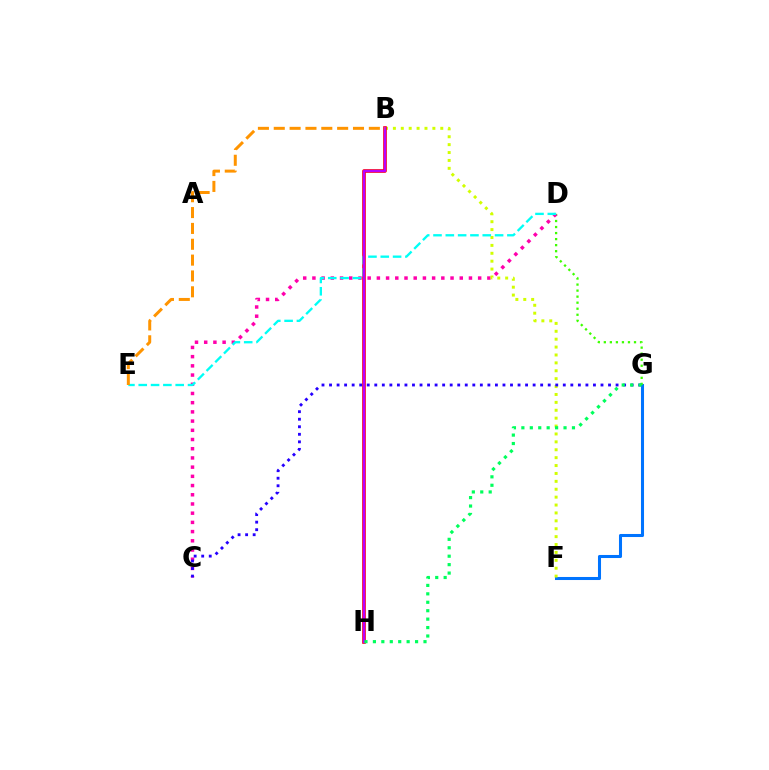{('F', 'G'): [{'color': '#0074ff', 'line_style': 'solid', 'thickness': 2.2}], ('D', 'G'): [{'color': '#3dff00', 'line_style': 'dotted', 'thickness': 1.64}], ('C', 'D'): [{'color': '#ff00ac', 'line_style': 'dotted', 'thickness': 2.5}], ('B', 'F'): [{'color': '#d1ff00', 'line_style': 'dotted', 'thickness': 2.15}], ('B', 'H'): [{'color': '#ff0000', 'line_style': 'solid', 'thickness': 2.6}, {'color': '#b900ff', 'line_style': 'solid', 'thickness': 1.71}], ('D', 'E'): [{'color': '#00fff6', 'line_style': 'dashed', 'thickness': 1.67}], ('C', 'G'): [{'color': '#2500ff', 'line_style': 'dotted', 'thickness': 2.05}], ('G', 'H'): [{'color': '#00ff5c', 'line_style': 'dotted', 'thickness': 2.29}], ('B', 'E'): [{'color': '#ff9400', 'line_style': 'dashed', 'thickness': 2.15}]}